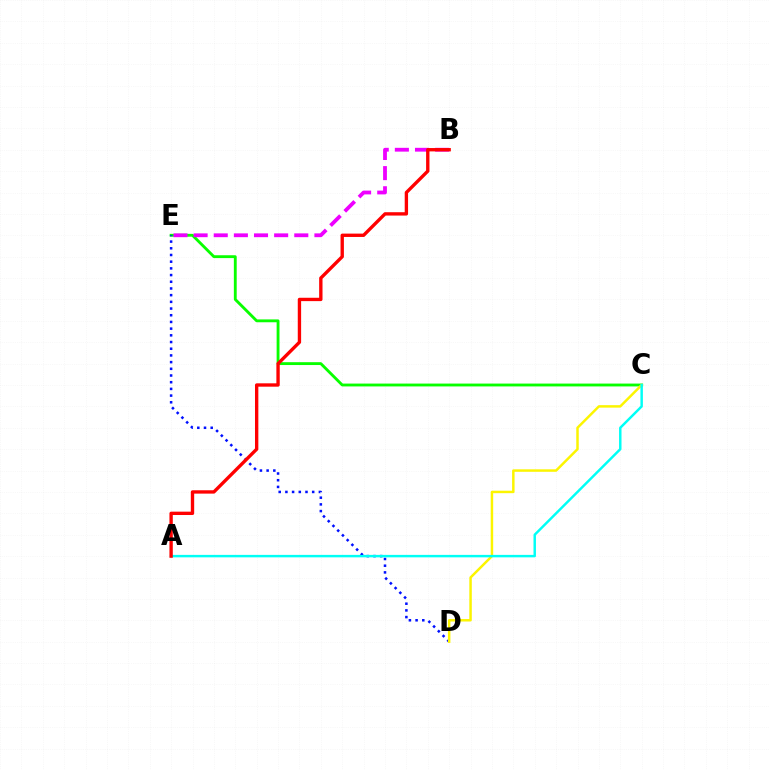{('C', 'E'): [{'color': '#08ff00', 'line_style': 'solid', 'thickness': 2.05}], ('B', 'E'): [{'color': '#ee00ff', 'line_style': 'dashed', 'thickness': 2.74}], ('D', 'E'): [{'color': '#0010ff', 'line_style': 'dotted', 'thickness': 1.82}], ('C', 'D'): [{'color': '#fcf500', 'line_style': 'solid', 'thickness': 1.78}], ('A', 'C'): [{'color': '#00fff6', 'line_style': 'solid', 'thickness': 1.77}], ('A', 'B'): [{'color': '#ff0000', 'line_style': 'solid', 'thickness': 2.42}]}